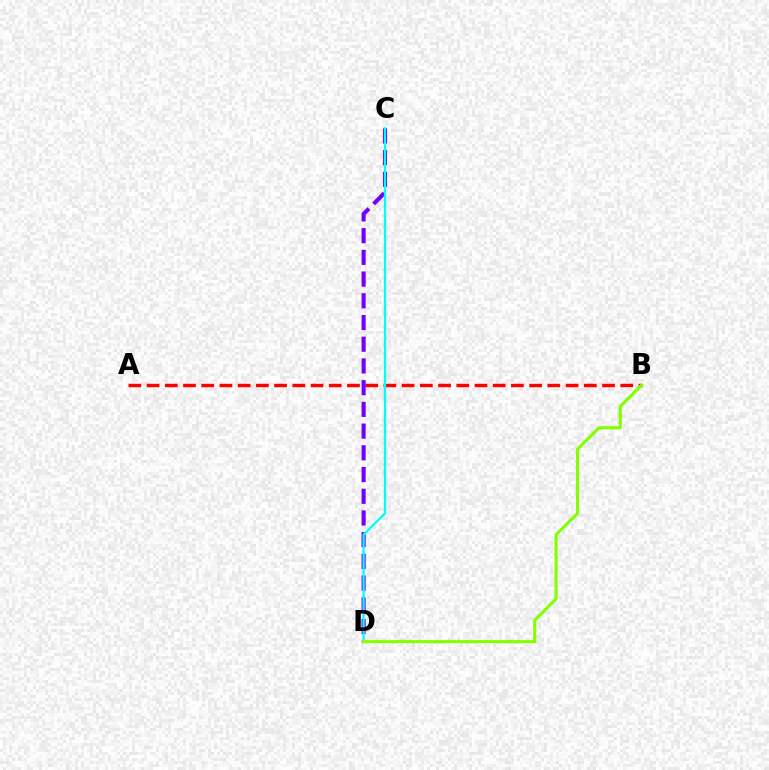{('A', 'B'): [{'color': '#ff0000', 'line_style': 'dashed', 'thickness': 2.47}], ('C', 'D'): [{'color': '#7200ff', 'line_style': 'dashed', 'thickness': 2.95}, {'color': '#00fff6', 'line_style': 'solid', 'thickness': 1.64}], ('B', 'D'): [{'color': '#84ff00', 'line_style': 'solid', 'thickness': 2.23}]}